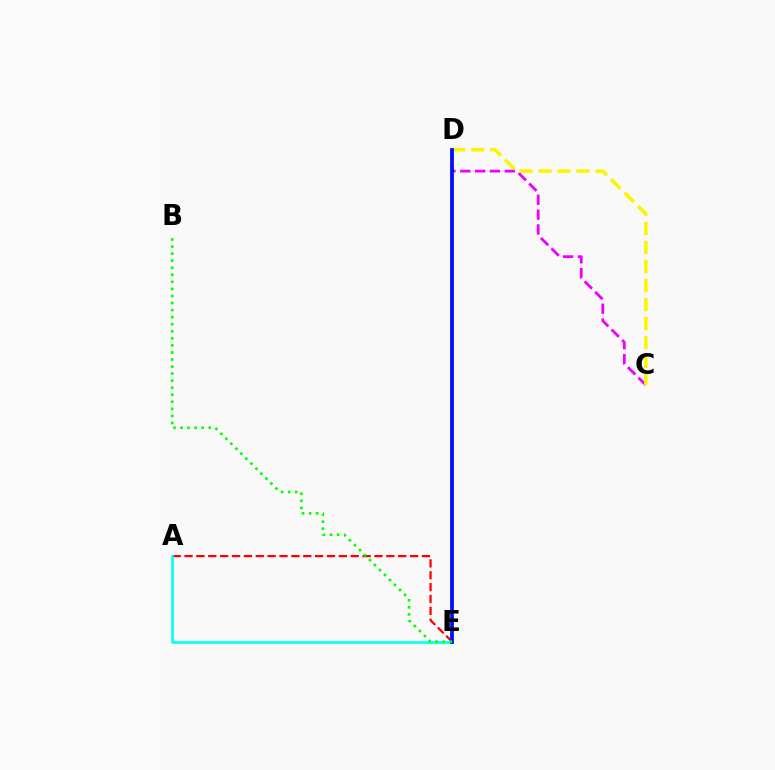{('C', 'D'): [{'color': '#ee00ff', 'line_style': 'dashed', 'thickness': 2.02}, {'color': '#fcf500', 'line_style': 'dashed', 'thickness': 2.58}], ('A', 'E'): [{'color': '#ff0000', 'line_style': 'dashed', 'thickness': 1.61}, {'color': '#00fff6', 'line_style': 'solid', 'thickness': 1.89}], ('D', 'E'): [{'color': '#0010ff', 'line_style': 'solid', 'thickness': 2.72}], ('B', 'E'): [{'color': '#08ff00', 'line_style': 'dotted', 'thickness': 1.92}]}